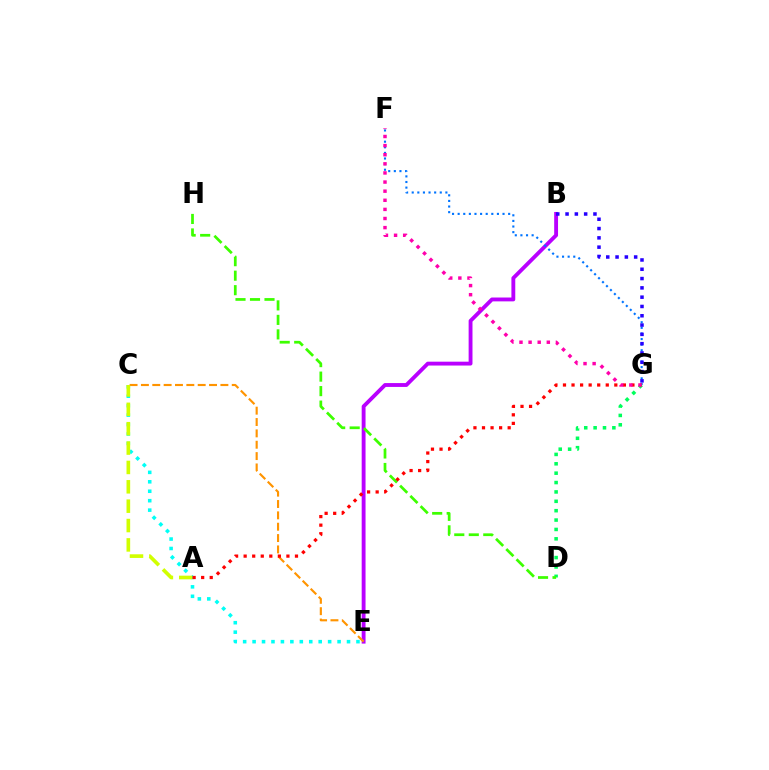{('B', 'E'): [{'color': '#b900ff', 'line_style': 'solid', 'thickness': 2.77}], ('C', 'E'): [{'color': '#00fff6', 'line_style': 'dotted', 'thickness': 2.57}, {'color': '#ff9400', 'line_style': 'dashed', 'thickness': 1.54}], ('D', 'G'): [{'color': '#00ff5c', 'line_style': 'dotted', 'thickness': 2.55}], ('D', 'H'): [{'color': '#3dff00', 'line_style': 'dashed', 'thickness': 1.97}], ('A', 'C'): [{'color': '#d1ff00', 'line_style': 'dashed', 'thickness': 2.63}], ('F', 'G'): [{'color': '#0074ff', 'line_style': 'dotted', 'thickness': 1.52}, {'color': '#ff00ac', 'line_style': 'dotted', 'thickness': 2.48}], ('A', 'G'): [{'color': '#ff0000', 'line_style': 'dotted', 'thickness': 2.32}], ('B', 'G'): [{'color': '#2500ff', 'line_style': 'dotted', 'thickness': 2.53}]}